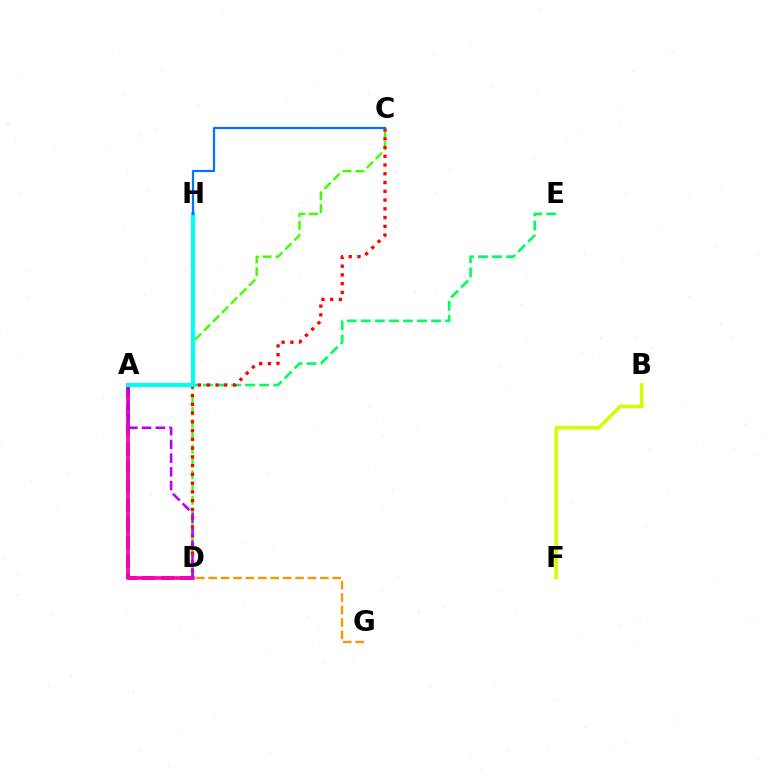{('A', 'E'): [{'color': '#00ff5c', 'line_style': 'dashed', 'thickness': 1.91}], ('A', 'D'): [{'color': '#2500ff', 'line_style': 'dashed', 'thickness': 2.55}, {'color': '#ff00ac', 'line_style': 'solid', 'thickness': 2.59}, {'color': '#b900ff', 'line_style': 'dashed', 'thickness': 1.86}], ('C', 'D'): [{'color': '#3dff00', 'line_style': 'dashed', 'thickness': 1.73}, {'color': '#ff0000', 'line_style': 'dotted', 'thickness': 2.38}], ('D', 'G'): [{'color': '#ff9400', 'line_style': 'dashed', 'thickness': 1.69}], ('A', 'H'): [{'color': '#00fff6', 'line_style': 'solid', 'thickness': 2.93}], ('C', 'H'): [{'color': '#0074ff', 'line_style': 'solid', 'thickness': 1.61}], ('B', 'F'): [{'color': '#d1ff00', 'line_style': 'solid', 'thickness': 2.57}]}